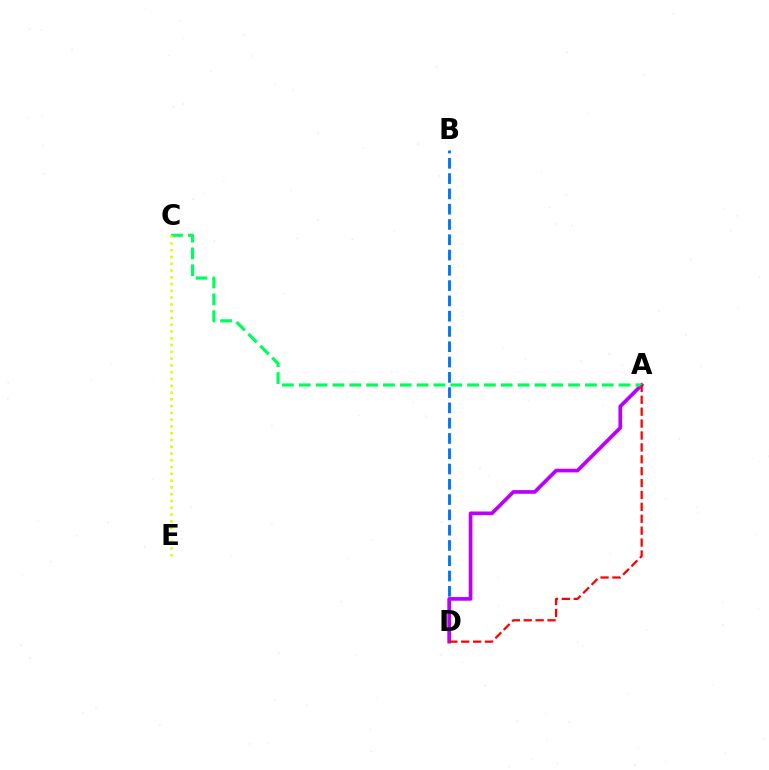{('B', 'D'): [{'color': '#0074ff', 'line_style': 'dashed', 'thickness': 2.08}], ('A', 'D'): [{'color': '#b900ff', 'line_style': 'solid', 'thickness': 2.66}, {'color': '#ff0000', 'line_style': 'dashed', 'thickness': 1.62}], ('A', 'C'): [{'color': '#00ff5c', 'line_style': 'dashed', 'thickness': 2.29}], ('C', 'E'): [{'color': '#d1ff00', 'line_style': 'dotted', 'thickness': 1.84}]}